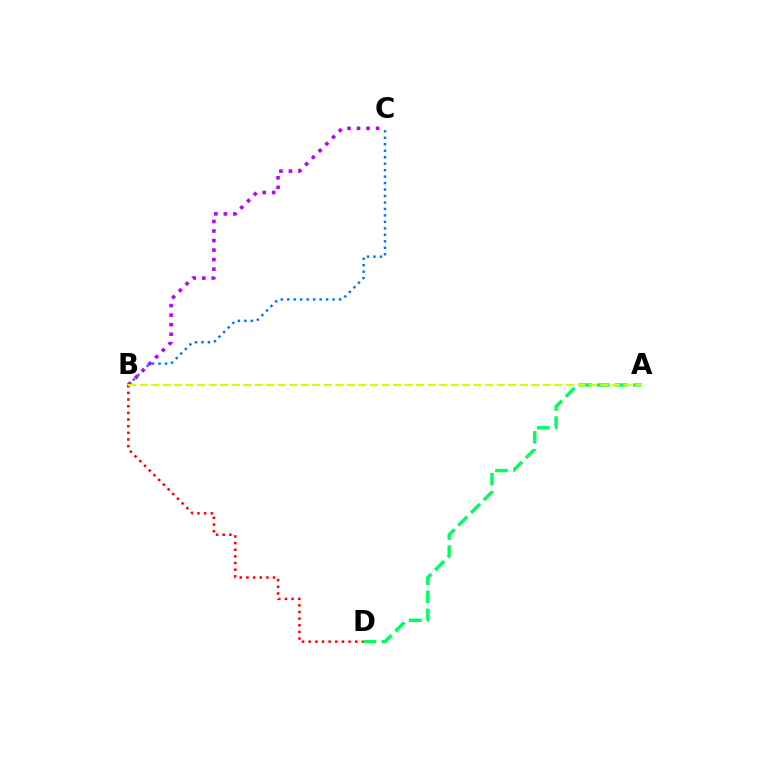{('B', 'C'): [{'color': '#0074ff', 'line_style': 'dotted', 'thickness': 1.76}, {'color': '#b900ff', 'line_style': 'dotted', 'thickness': 2.59}], ('A', 'D'): [{'color': '#00ff5c', 'line_style': 'dashed', 'thickness': 2.45}], ('B', 'D'): [{'color': '#ff0000', 'line_style': 'dotted', 'thickness': 1.81}], ('A', 'B'): [{'color': '#d1ff00', 'line_style': 'dashed', 'thickness': 1.56}]}